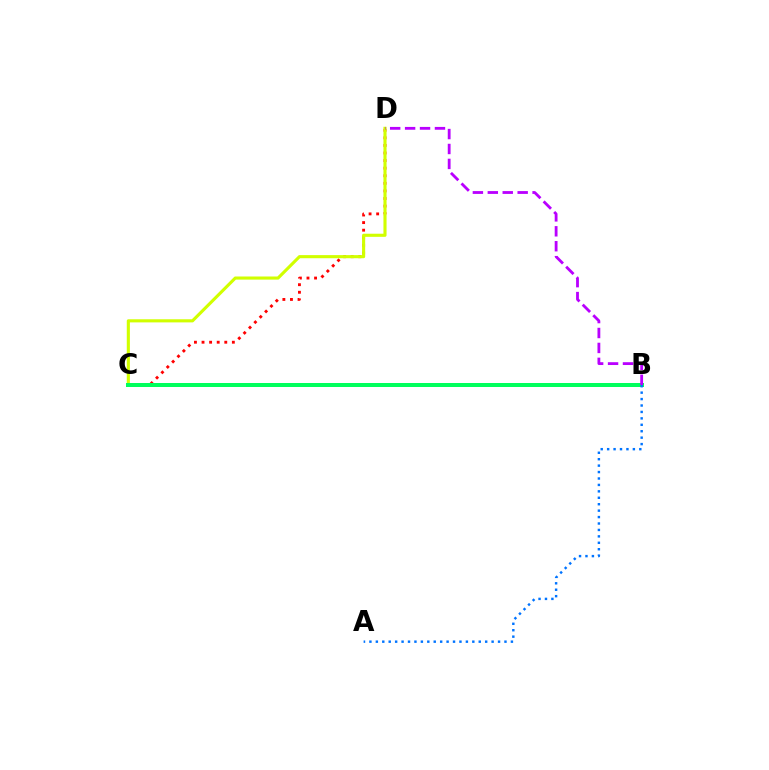{('C', 'D'): [{'color': '#ff0000', 'line_style': 'dotted', 'thickness': 2.06}, {'color': '#d1ff00', 'line_style': 'solid', 'thickness': 2.24}], ('B', 'C'): [{'color': '#00ff5c', 'line_style': 'solid', 'thickness': 2.88}], ('A', 'B'): [{'color': '#0074ff', 'line_style': 'dotted', 'thickness': 1.75}], ('B', 'D'): [{'color': '#b900ff', 'line_style': 'dashed', 'thickness': 2.03}]}